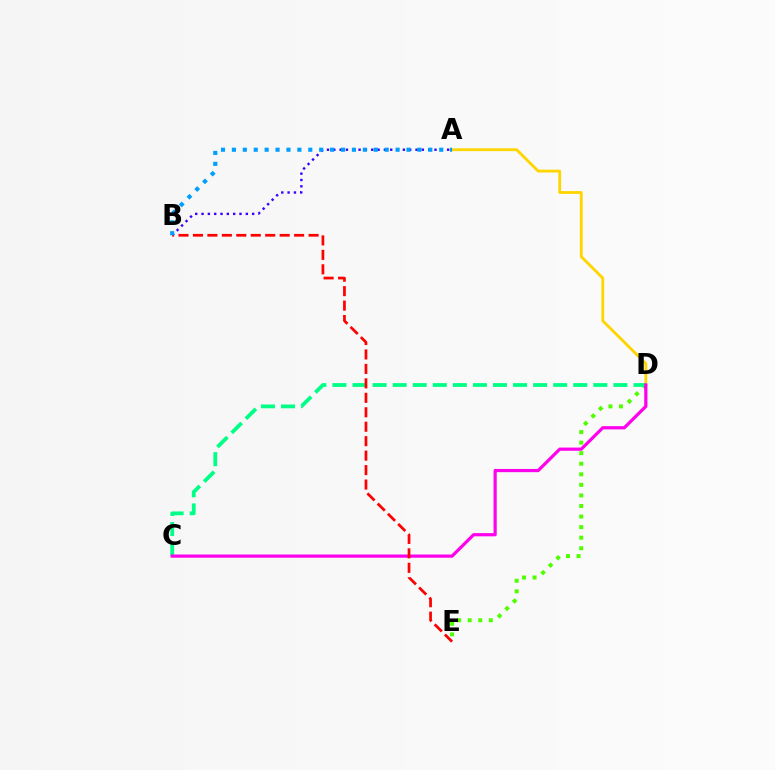{('A', 'B'): [{'color': '#3700ff', 'line_style': 'dotted', 'thickness': 1.72}, {'color': '#009eff', 'line_style': 'dotted', 'thickness': 2.96}], ('A', 'D'): [{'color': '#ffd500', 'line_style': 'solid', 'thickness': 2.03}], ('D', 'E'): [{'color': '#4fff00', 'line_style': 'dotted', 'thickness': 2.87}], ('C', 'D'): [{'color': '#00ff86', 'line_style': 'dashed', 'thickness': 2.73}, {'color': '#ff00ed', 'line_style': 'solid', 'thickness': 2.31}], ('B', 'E'): [{'color': '#ff0000', 'line_style': 'dashed', 'thickness': 1.96}]}